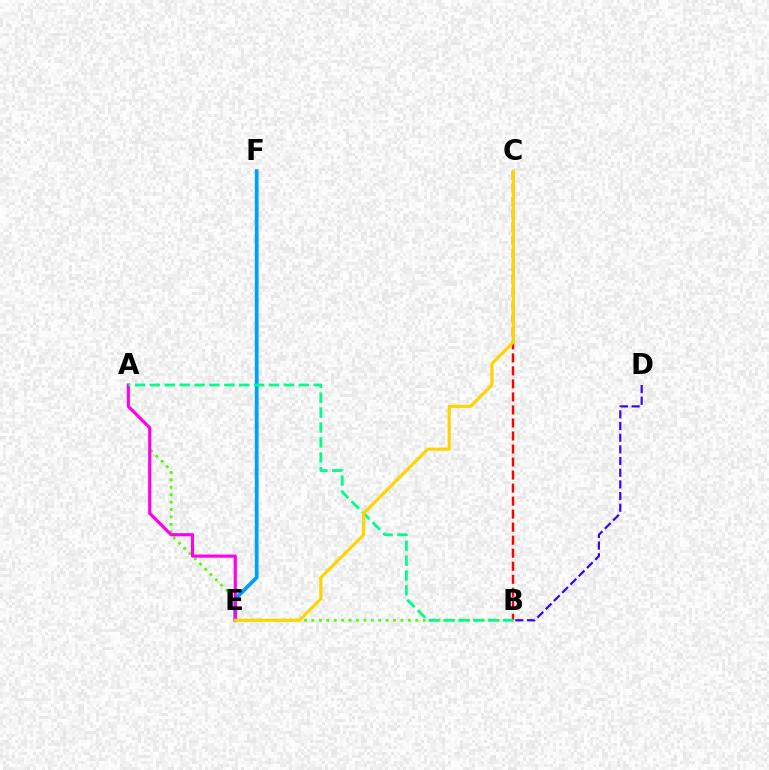{('B', 'C'): [{'color': '#ff0000', 'line_style': 'dashed', 'thickness': 1.77}], ('E', 'F'): [{'color': '#009eff', 'line_style': 'solid', 'thickness': 2.73}], ('B', 'D'): [{'color': '#3700ff', 'line_style': 'dashed', 'thickness': 1.59}], ('A', 'B'): [{'color': '#4fff00', 'line_style': 'dotted', 'thickness': 2.01}, {'color': '#00ff86', 'line_style': 'dashed', 'thickness': 2.02}], ('A', 'E'): [{'color': '#ff00ed', 'line_style': 'solid', 'thickness': 2.27}], ('C', 'E'): [{'color': '#ffd500', 'line_style': 'solid', 'thickness': 2.27}]}